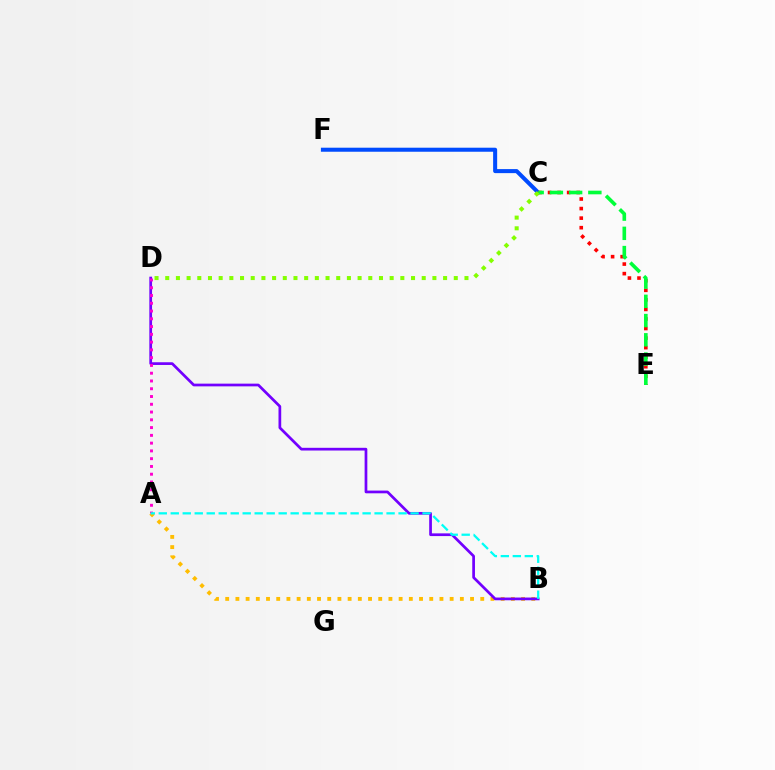{('A', 'B'): [{'color': '#ffbd00', 'line_style': 'dotted', 'thickness': 2.77}, {'color': '#00fff6', 'line_style': 'dashed', 'thickness': 1.63}], ('C', 'F'): [{'color': '#004bff', 'line_style': 'solid', 'thickness': 2.9}], ('C', 'E'): [{'color': '#ff0000', 'line_style': 'dotted', 'thickness': 2.6}, {'color': '#00ff39', 'line_style': 'dashed', 'thickness': 2.61}], ('B', 'D'): [{'color': '#7200ff', 'line_style': 'solid', 'thickness': 1.96}], ('A', 'D'): [{'color': '#ff00cf', 'line_style': 'dotted', 'thickness': 2.11}], ('C', 'D'): [{'color': '#84ff00', 'line_style': 'dotted', 'thickness': 2.9}]}